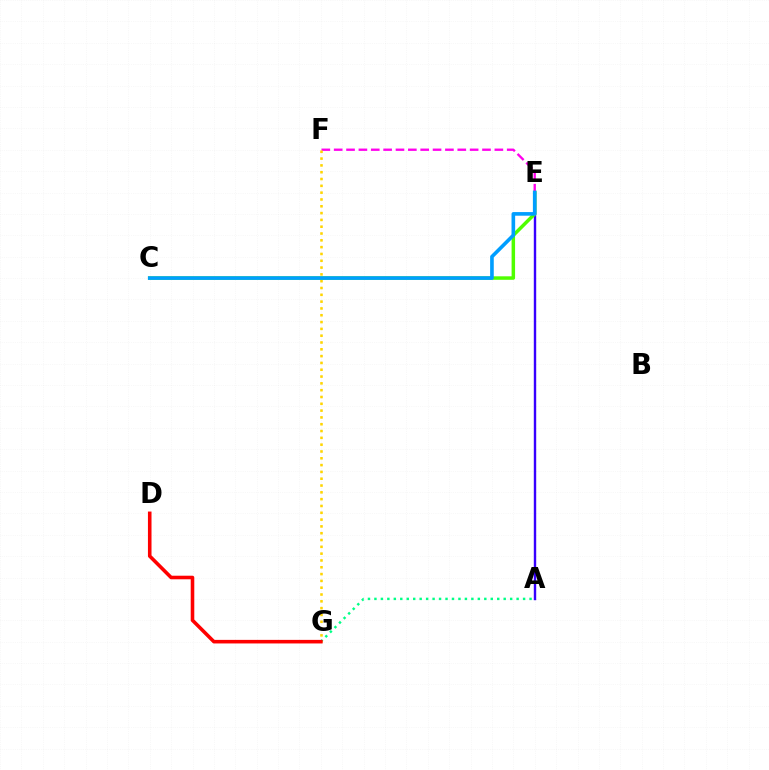{('A', 'E'): [{'color': '#3700ff', 'line_style': 'solid', 'thickness': 1.73}], ('C', 'E'): [{'color': '#4fff00', 'line_style': 'solid', 'thickness': 2.51}, {'color': '#009eff', 'line_style': 'solid', 'thickness': 2.61}], ('A', 'G'): [{'color': '#00ff86', 'line_style': 'dotted', 'thickness': 1.76}], ('E', 'F'): [{'color': '#ff00ed', 'line_style': 'dashed', 'thickness': 1.68}], ('F', 'G'): [{'color': '#ffd500', 'line_style': 'dotted', 'thickness': 1.85}], ('D', 'G'): [{'color': '#ff0000', 'line_style': 'solid', 'thickness': 2.57}]}